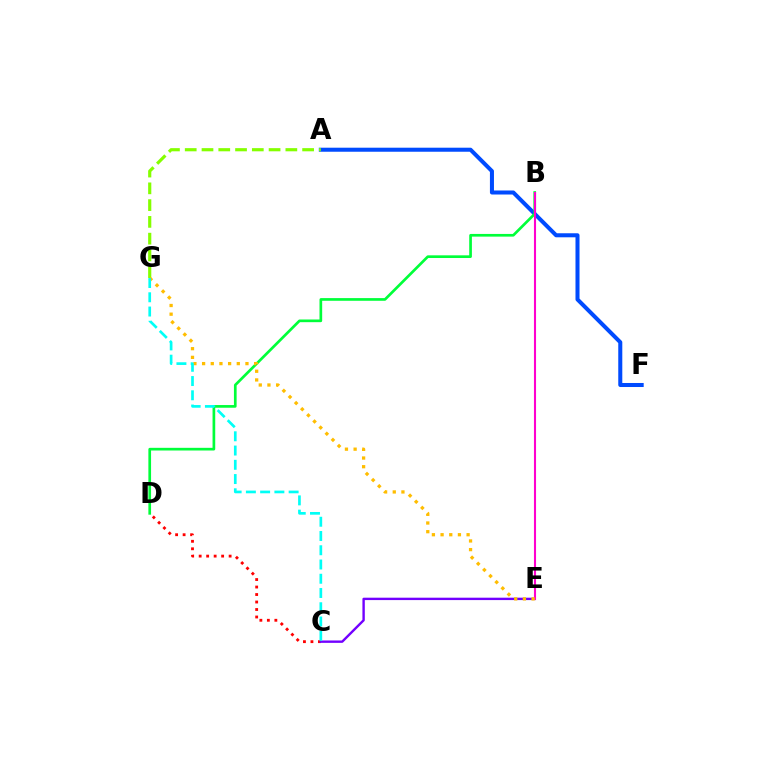{('C', 'D'): [{'color': '#ff0000', 'line_style': 'dotted', 'thickness': 2.03}], ('A', 'F'): [{'color': '#004bff', 'line_style': 'solid', 'thickness': 2.91}], ('B', 'D'): [{'color': '#00ff39', 'line_style': 'solid', 'thickness': 1.93}], ('A', 'G'): [{'color': '#84ff00', 'line_style': 'dashed', 'thickness': 2.28}], ('C', 'E'): [{'color': '#7200ff', 'line_style': 'solid', 'thickness': 1.72}], ('B', 'E'): [{'color': '#ff00cf', 'line_style': 'solid', 'thickness': 1.51}], ('E', 'G'): [{'color': '#ffbd00', 'line_style': 'dotted', 'thickness': 2.36}], ('C', 'G'): [{'color': '#00fff6', 'line_style': 'dashed', 'thickness': 1.94}]}